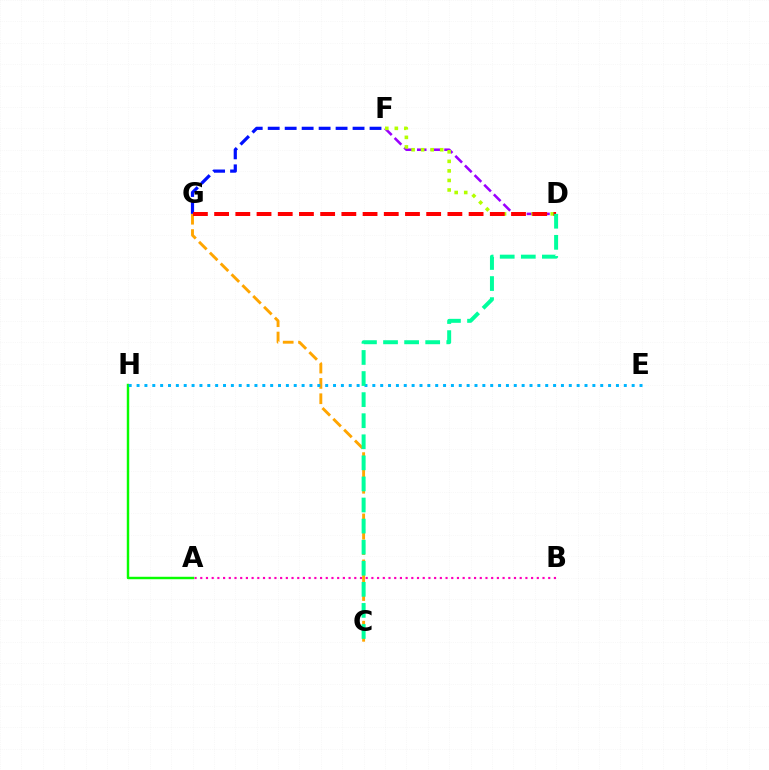{('D', 'F'): [{'color': '#9b00ff', 'line_style': 'dashed', 'thickness': 1.85}, {'color': '#b3ff00', 'line_style': 'dotted', 'thickness': 2.59}], ('A', 'B'): [{'color': '#ff00bd', 'line_style': 'dotted', 'thickness': 1.55}], ('A', 'H'): [{'color': '#08ff00', 'line_style': 'solid', 'thickness': 1.76}], ('F', 'G'): [{'color': '#0010ff', 'line_style': 'dashed', 'thickness': 2.31}], ('C', 'G'): [{'color': '#ffa500', 'line_style': 'dashed', 'thickness': 2.08}], ('E', 'H'): [{'color': '#00b5ff', 'line_style': 'dotted', 'thickness': 2.14}], ('D', 'G'): [{'color': '#ff0000', 'line_style': 'dashed', 'thickness': 2.88}], ('C', 'D'): [{'color': '#00ff9d', 'line_style': 'dashed', 'thickness': 2.86}]}